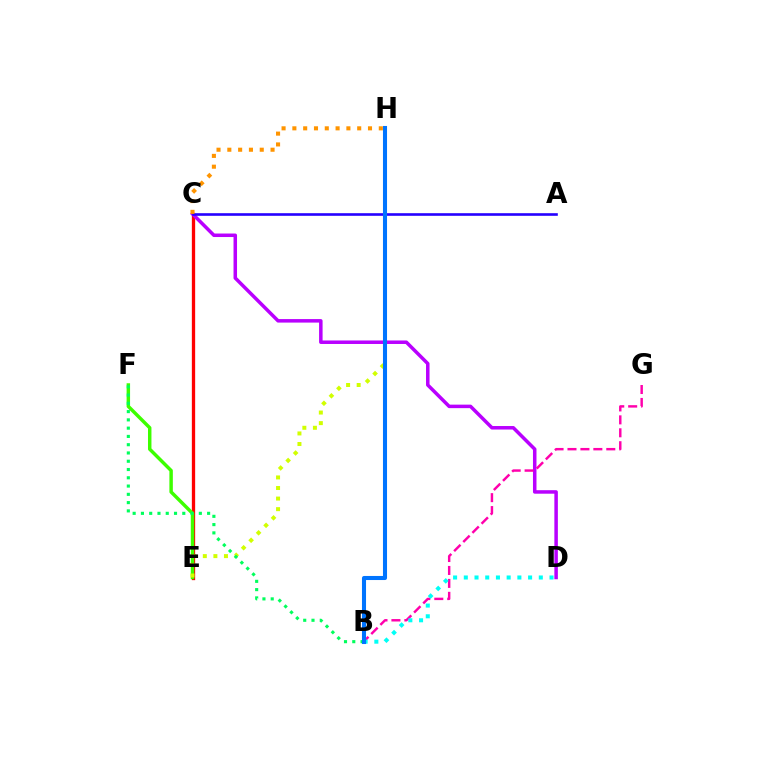{('C', 'E'): [{'color': '#ff0000', 'line_style': 'solid', 'thickness': 2.38}], ('C', 'D'): [{'color': '#b900ff', 'line_style': 'solid', 'thickness': 2.52}], ('E', 'F'): [{'color': '#3dff00', 'line_style': 'solid', 'thickness': 2.49}], ('B', 'G'): [{'color': '#ff00ac', 'line_style': 'dashed', 'thickness': 1.76}], ('A', 'C'): [{'color': '#2500ff', 'line_style': 'solid', 'thickness': 1.88}], ('E', 'H'): [{'color': '#d1ff00', 'line_style': 'dotted', 'thickness': 2.87}], ('C', 'H'): [{'color': '#ff9400', 'line_style': 'dotted', 'thickness': 2.94}], ('B', 'D'): [{'color': '#00fff6', 'line_style': 'dotted', 'thickness': 2.91}], ('B', 'F'): [{'color': '#00ff5c', 'line_style': 'dotted', 'thickness': 2.25}], ('B', 'H'): [{'color': '#0074ff', 'line_style': 'solid', 'thickness': 2.93}]}